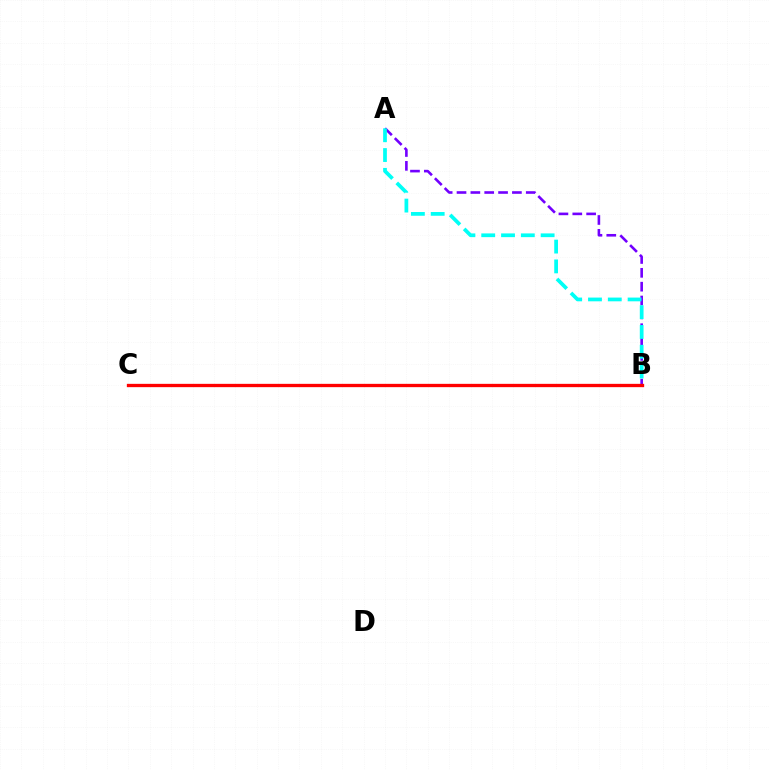{('A', 'B'): [{'color': '#7200ff', 'line_style': 'dashed', 'thickness': 1.88}, {'color': '#00fff6', 'line_style': 'dashed', 'thickness': 2.69}], ('B', 'C'): [{'color': '#84ff00', 'line_style': 'solid', 'thickness': 2.03}, {'color': '#ff0000', 'line_style': 'solid', 'thickness': 2.38}]}